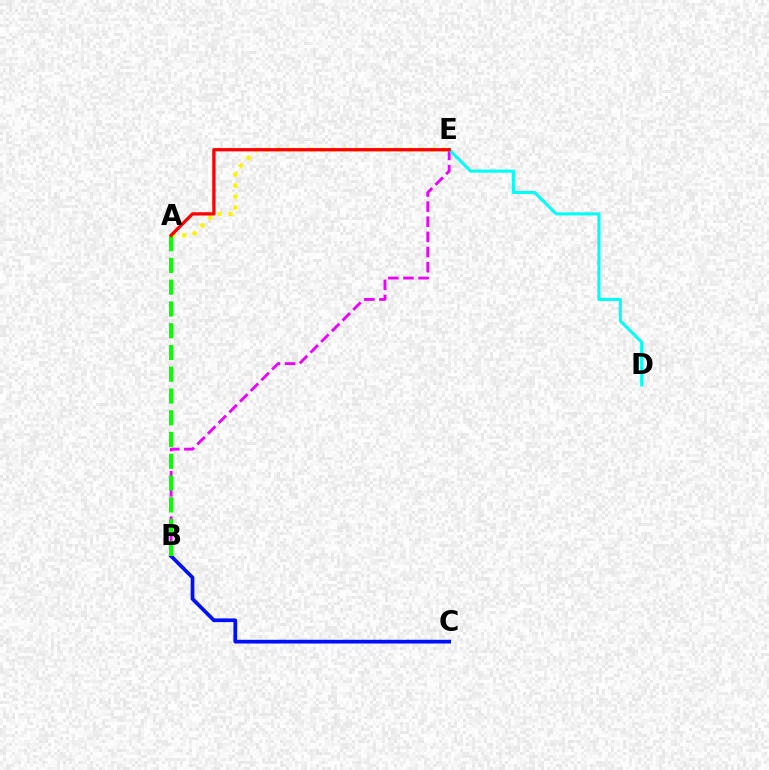{('A', 'E'): [{'color': '#fcf500', 'line_style': 'dotted', 'thickness': 3.0}, {'color': '#ff0000', 'line_style': 'solid', 'thickness': 2.35}], ('B', 'E'): [{'color': '#ee00ff', 'line_style': 'dashed', 'thickness': 2.05}], ('D', 'E'): [{'color': '#00fff6', 'line_style': 'solid', 'thickness': 2.22}], ('B', 'C'): [{'color': '#0010ff', 'line_style': 'solid', 'thickness': 2.68}], ('A', 'B'): [{'color': '#08ff00', 'line_style': 'dashed', 'thickness': 2.96}]}